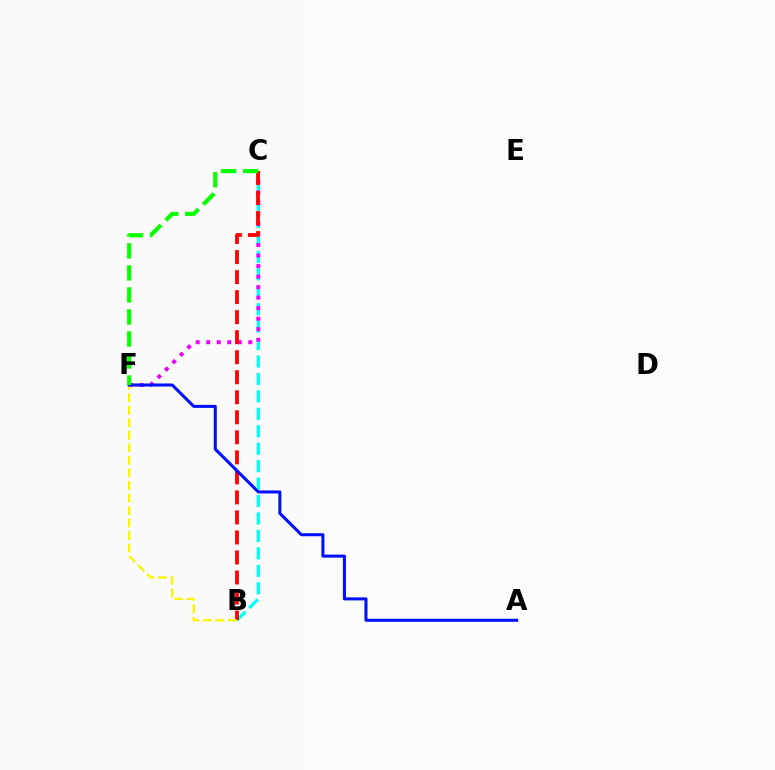{('B', 'C'): [{'color': '#00fff6', 'line_style': 'dashed', 'thickness': 2.37}, {'color': '#ff0000', 'line_style': 'dashed', 'thickness': 2.72}], ('C', 'F'): [{'color': '#ee00ff', 'line_style': 'dotted', 'thickness': 2.86}, {'color': '#08ff00', 'line_style': 'dashed', 'thickness': 2.99}], ('B', 'F'): [{'color': '#fcf500', 'line_style': 'dashed', 'thickness': 1.7}], ('A', 'F'): [{'color': '#0010ff', 'line_style': 'solid', 'thickness': 2.19}]}